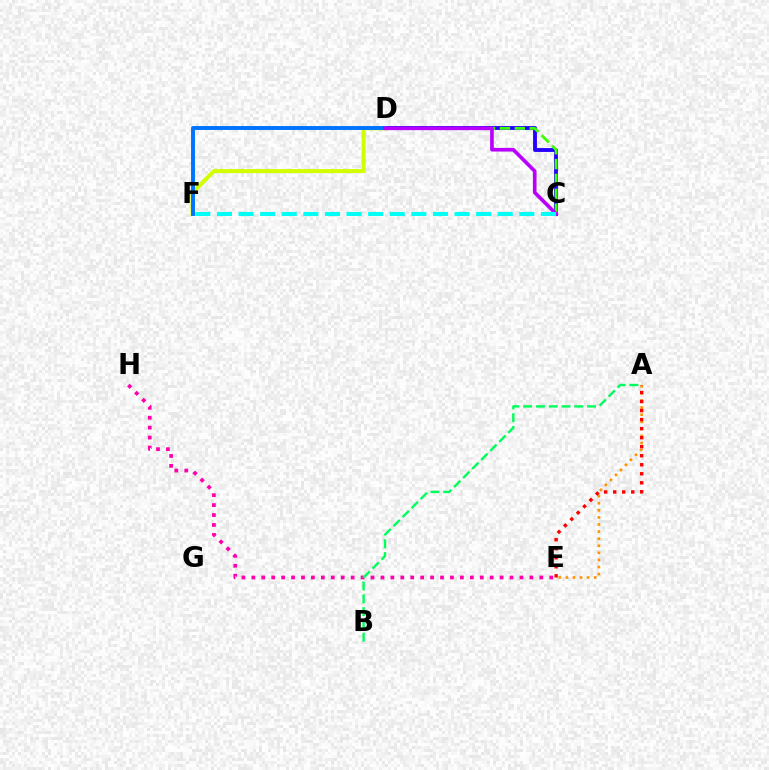{('A', 'E'): [{'color': '#ff9400', 'line_style': 'dotted', 'thickness': 1.93}, {'color': '#ff0000', 'line_style': 'dotted', 'thickness': 2.45}], ('E', 'H'): [{'color': '#ff00ac', 'line_style': 'dotted', 'thickness': 2.7}], ('D', 'F'): [{'color': '#d1ff00', 'line_style': 'solid', 'thickness': 2.91}, {'color': '#0074ff', 'line_style': 'solid', 'thickness': 2.83}], ('C', 'D'): [{'color': '#2500ff', 'line_style': 'solid', 'thickness': 2.77}, {'color': '#3dff00', 'line_style': 'dashed', 'thickness': 2.02}, {'color': '#b900ff', 'line_style': 'solid', 'thickness': 2.63}], ('A', 'B'): [{'color': '#00ff5c', 'line_style': 'dashed', 'thickness': 1.74}], ('C', 'F'): [{'color': '#00fff6', 'line_style': 'dashed', 'thickness': 2.93}]}